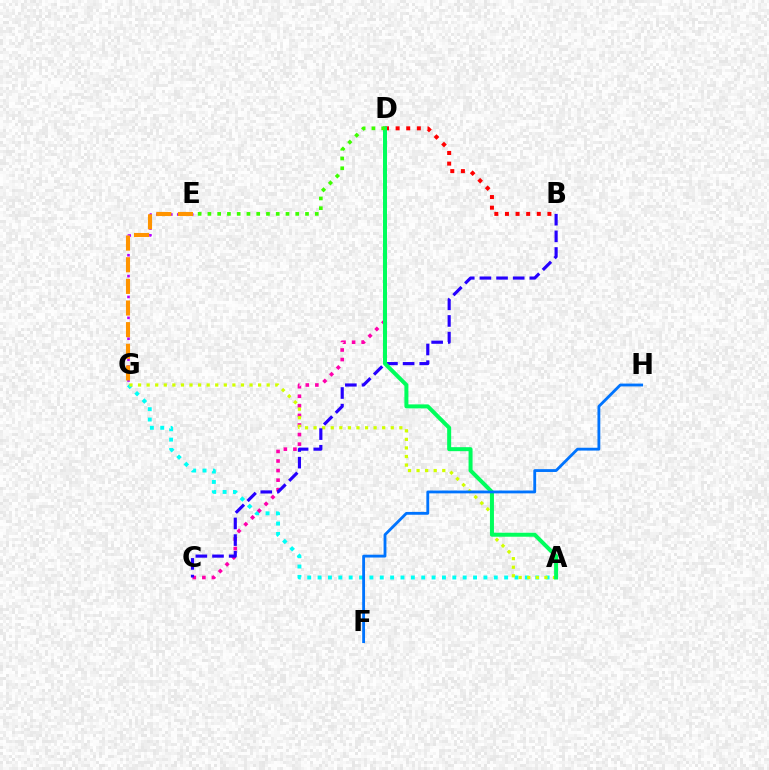{('A', 'G'): [{'color': '#00fff6', 'line_style': 'dotted', 'thickness': 2.82}, {'color': '#d1ff00', 'line_style': 'dotted', 'thickness': 2.33}], ('C', 'D'): [{'color': '#ff00ac', 'line_style': 'dotted', 'thickness': 2.6}], ('B', 'D'): [{'color': '#ff0000', 'line_style': 'dotted', 'thickness': 2.88}], ('E', 'G'): [{'color': '#b900ff', 'line_style': 'dotted', 'thickness': 1.89}, {'color': '#ff9400', 'line_style': 'dashed', 'thickness': 2.94}], ('B', 'C'): [{'color': '#2500ff', 'line_style': 'dashed', 'thickness': 2.26}], ('A', 'D'): [{'color': '#00ff5c', 'line_style': 'solid', 'thickness': 2.88}], ('D', 'E'): [{'color': '#3dff00', 'line_style': 'dotted', 'thickness': 2.65}], ('F', 'H'): [{'color': '#0074ff', 'line_style': 'solid', 'thickness': 2.04}]}